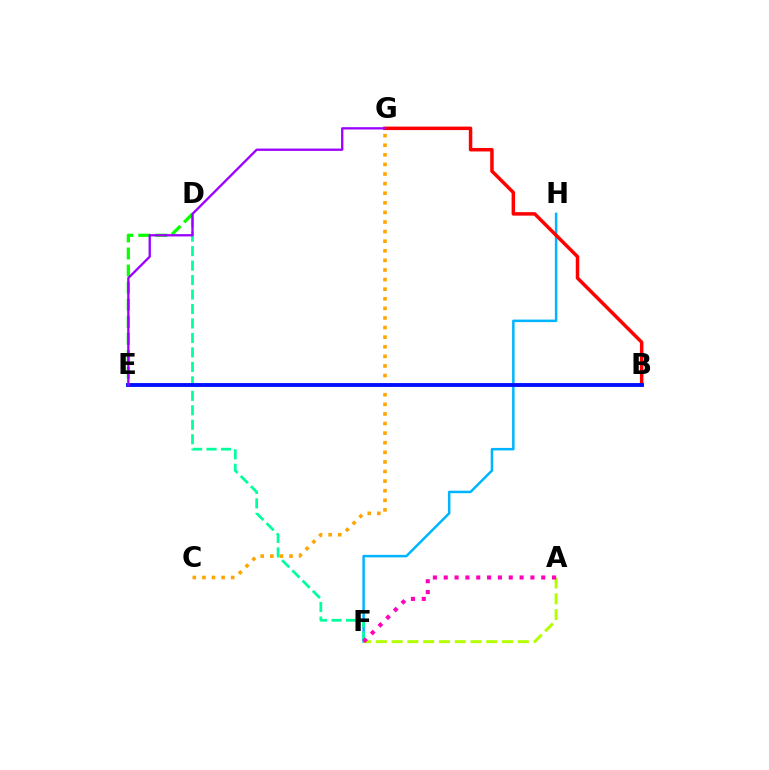{('F', 'H'): [{'color': '#00b5ff', 'line_style': 'solid', 'thickness': 1.8}], ('D', 'F'): [{'color': '#00ff9d', 'line_style': 'dashed', 'thickness': 1.97}], ('A', 'F'): [{'color': '#b3ff00', 'line_style': 'dashed', 'thickness': 2.14}, {'color': '#ff00bd', 'line_style': 'dotted', 'thickness': 2.94}], ('B', 'G'): [{'color': '#ff0000', 'line_style': 'solid', 'thickness': 2.51}], ('C', 'G'): [{'color': '#ffa500', 'line_style': 'dotted', 'thickness': 2.61}], ('D', 'E'): [{'color': '#08ff00', 'line_style': 'dashed', 'thickness': 2.32}], ('B', 'E'): [{'color': '#0010ff', 'line_style': 'solid', 'thickness': 2.78}], ('E', 'G'): [{'color': '#9b00ff', 'line_style': 'solid', 'thickness': 1.66}]}